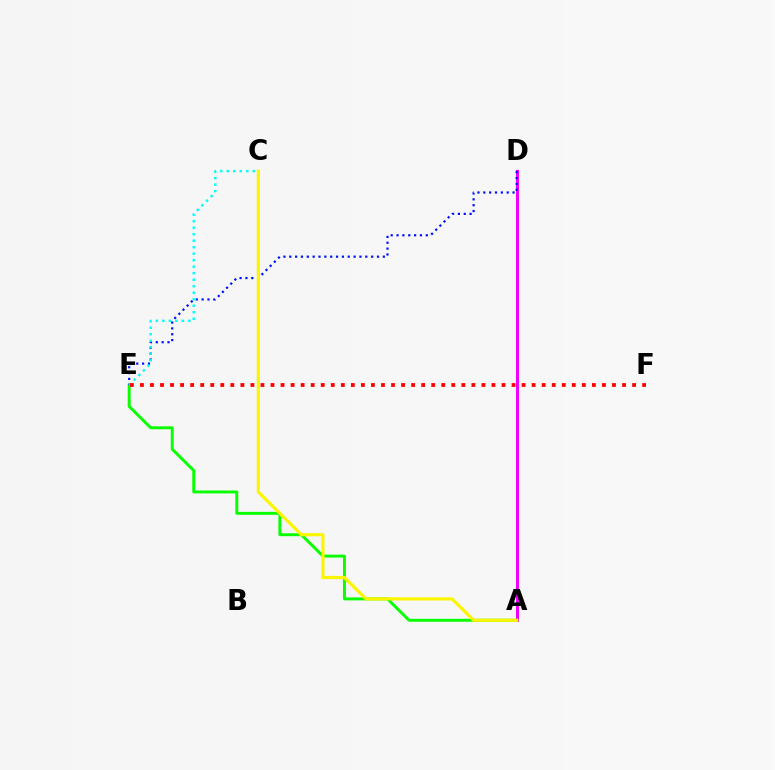{('A', 'D'): [{'color': '#ee00ff', 'line_style': 'solid', 'thickness': 2.18}], ('A', 'E'): [{'color': '#08ff00', 'line_style': 'solid', 'thickness': 2.11}], ('D', 'E'): [{'color': '#0010ff', 'line_style': 'dotted', 'thickness': 1.59}], ('C', 'E'): [{'color': '#00fff6', 'line_style': 'dotted', 'thickness': 1.77}], ('E', 'F'): [{'color': '#ff0000', 'line_style': 'dotted', 'thickness': 2.73}], ('A', 'C'): [{'color': '#fcf500', 'line_style': 'solid', 'thickness': 2.3}]}